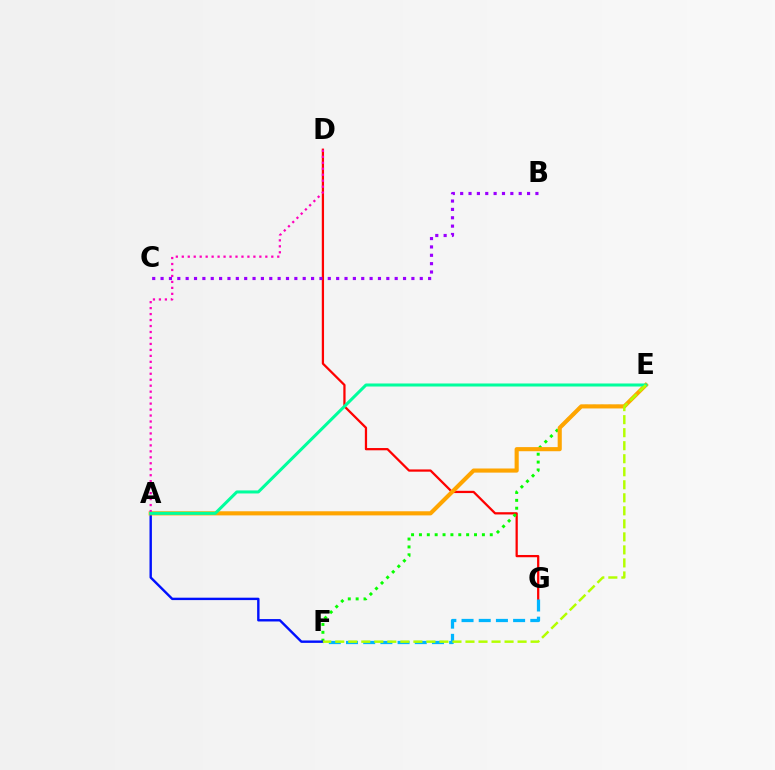{('D', 'G'): [{'color': '#ff0000', 'line_style': 'solid', 'thickness': 1.62}], ('F', 'G'): [{'color': '#00b5ff', 'line_style': 'dashed', 'thickness': 2.34}], ('E', 'F'): [{'color': '#08ff00', 'line_style': 'dotted', 'thickness': 2.14}, {'color': '#b3ff00', 'line_style': 'dashed', 'thickness': 1.77}], ('A', 'F'): [{'color': '#0010ff', 'line_style': 'solid', 'thickness': 1.73}], ('A', 'E'): [{'color': '#ffa500', 'line_style': 'solid', 'thickness': 2.97}, {'color': '#00ff9d', 'line_style': 'solid', 'thickness': 2.18}], ('A', 'D'): [{'color': '#ff00bd', 'line_style': 'dotted', 'thickness': 1.62}], ('B', 'C'): [{'color': '#9b00ff', 'line_style': 'dotted', 'thickness': 2.27}]}